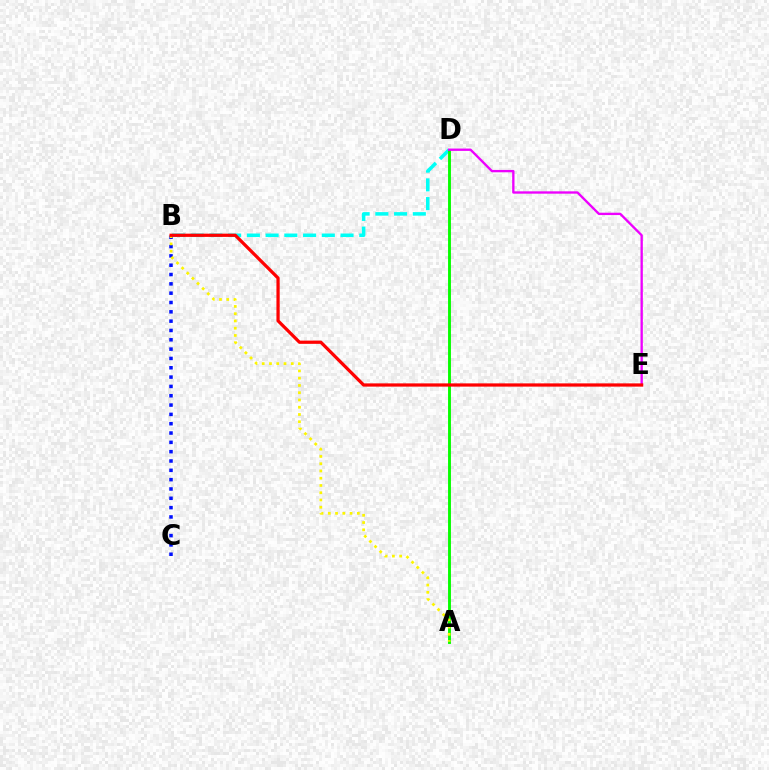{('B', 'D'): [{'color': '#00fff6', 'line_style': 'dashed', 'thickness': 2.55}], ('B', 'C'): [{'color': '#0010ff', 'line_style': 'dotted', 'thickness': 2.53}], ('A', 'D'): [{'color': '#08ff00', 'line_style': 'solid', 'thickness': 2.09}], ('A', 'B'): [{'color': '#fcf500', 'line_style': 'dotted', 'thickness': 1.97}], ('D', 'E'): [{'color': '#ee00ff', 'line_style': 'solid', 'thickness': 1.69}], ('B', 'E'): [{'color': '#ff0000', 'line_style': 'solid', 'thickness': 2.33}]}